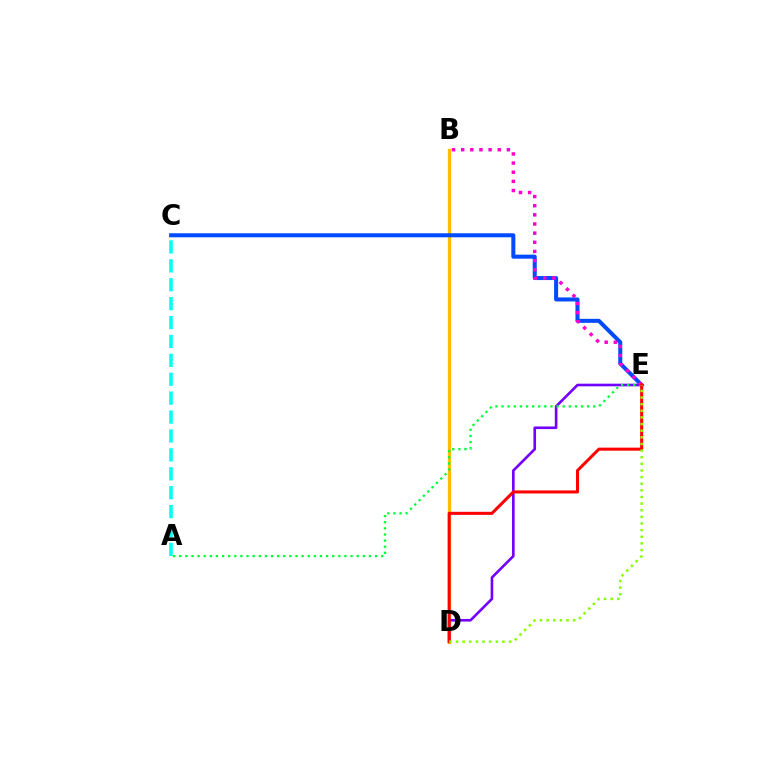{('B', 'D'): [{'color': '#ffbd00', 'line_style': 'solid', 'thickness': 2.35}], ('A', 'C'): [{'color': '#00fff6', 'line_style': 'dashed', 'thickness': 2.57}], ('C', 'E'): [{'color': '#004bff', 'line_style': 'solid', 'thickness': 2.9}], ('D', 'E'): [{'color': '#7200ff', 'line_style': 'solid', 'thickness': 1.89}, {'color': '#ff0000', 'line_style': 'solid', 'thickness': 2.19}, {'color': '#84ff00', 'line_style': 'dotted', 'thickness': 1.8}], ('A', 'E'): [{'color': '#00ff39', 'line_style': 'dotted', 'thickness': 1.66}], ('B', 'E'): [{'color': '#ff00cf', 'line_style': 'dotted', 'thickness': 2.48}]}